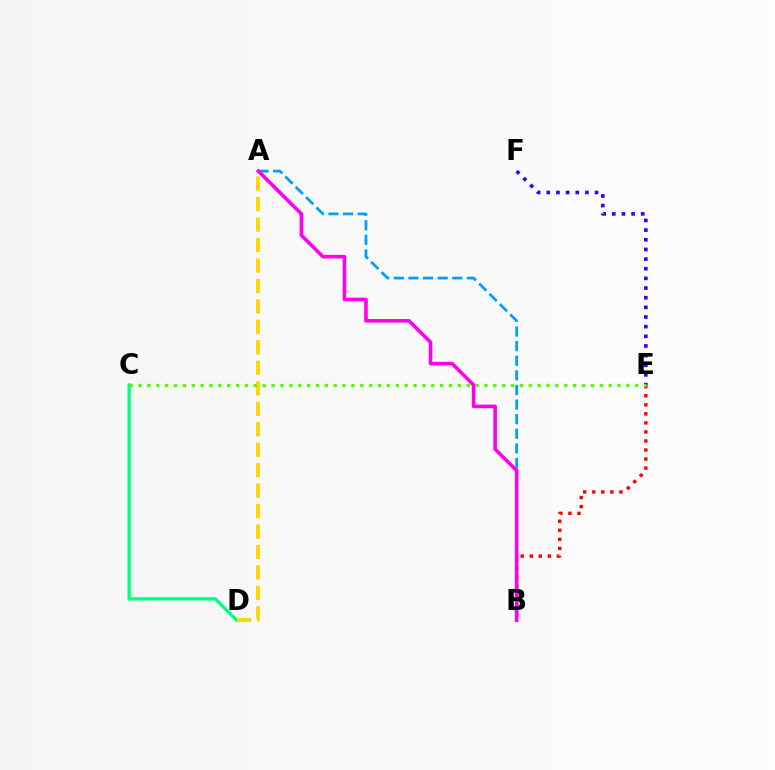{('A', 'B'): [{'color': '#009eff', 'line_style': 'dashed', 'thickness': 1.99}, {'color': '#ff00ed', 'line_style': 'solid', 'thickness': 2.58}], ('C', 'D'): [{'color': '#00ff86', 'line_style': 'solid', 'thickness': 2.4}], ('E', 'F'): [{'color': '#3700ff', 'line_style': 'dotted', 'thickness': 2.62}], ('A', 'D'): [{'color': '#ffd500', 'line_style': 'dashed', 'thickness': 2.78}], ('B', 'E'): [{'color': '#ff0000', 'line_style': 'dotted', 'thickness': 2.46}], ('C', 'E'): [{'color': '#4fff00', 'line_style': 'dotted', 'thickness': 2.41}]}